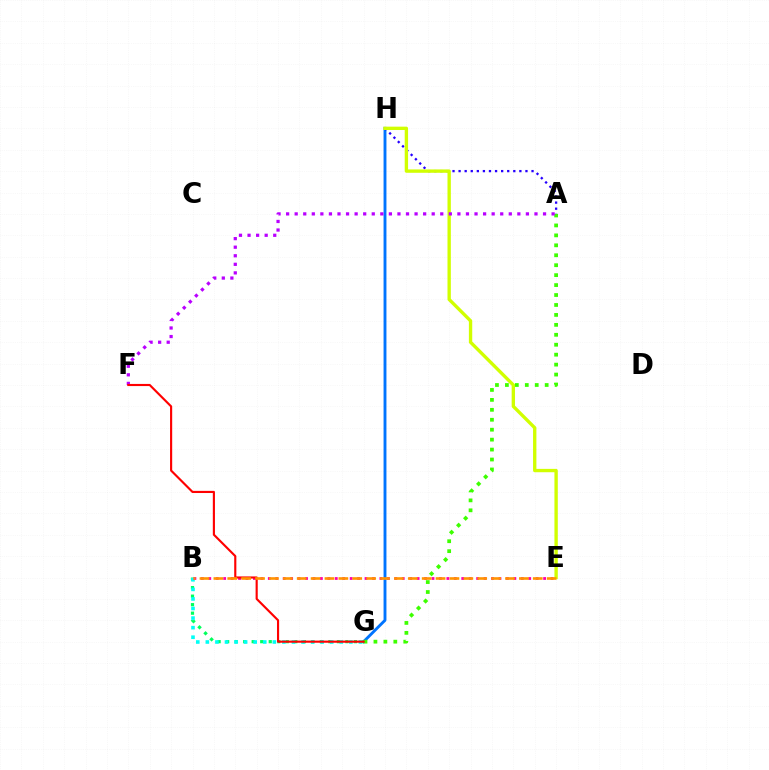{('G', 'H'): [{'color': '#0074ff', 'line_style': 'solid', 'thickness': 2.08}], ('B', 'G'): [{'color': '#00ff5c', 'line_style': 'dotted', 'thickness': 2.31}, {'color': '#00fff6', 'line_style': 'dotted', 'thickness': 2.6}], ('A', 'H'): [{'color': '#2500ff', 'line_style': 'dotted', 'thickness': 1.65}], ('E', 'H'): [{'color': '#d1ff00', 'line_style': 'solid', 'thickness': 2.41}], ('B', 'E'): [{'color': '#ff00ac', 'line_style': 'dotted', 'thickness': 2.02}, {'color': '#ff9400', 'line_style': 'dashed', 'thickness': 1.89}], ('A', 'G'): [{'color': '#3dff00', 'line_style': 'dotted', 'thickness': 2.7}], ('A', 'F'): [{'color': '#b900ff', 'line_style': 'dotted', 'thickness': 2.33}], ('F', 'G'): [{'color': '#ff0000', 'line_style': 'solid', 'thickness': 1.54}]}